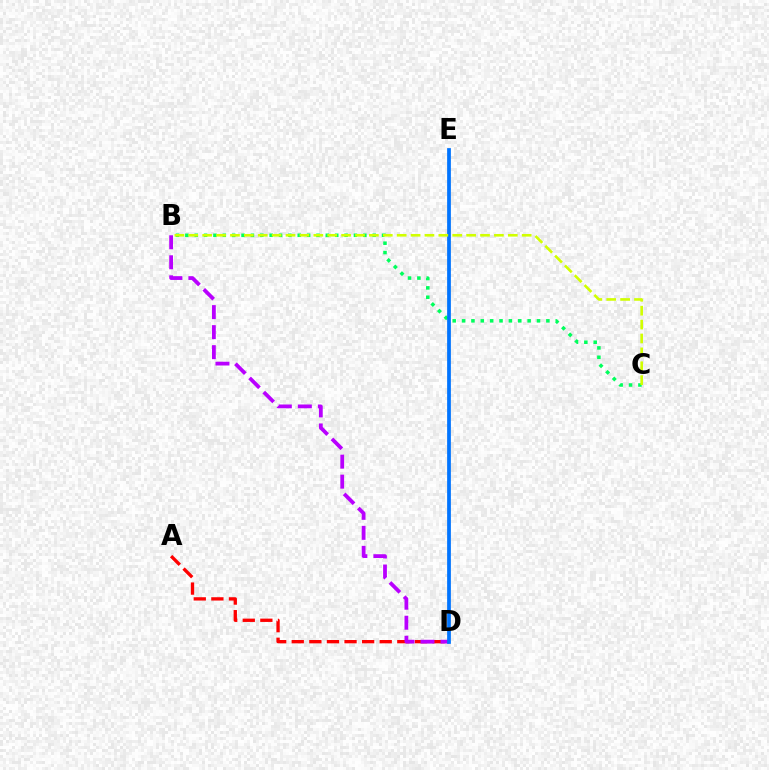{('B', 'C'): [{'color': '#00ff5c', 'line_style': 'dotted', 'thickness': 2.54}, {'color': '#d1ff00', 'line_style': 'dashed', 'thickness': 1.89}], ('A', 'D'): [{'color': '#ff0000', 'line_style': 'dashed', 'thickness': 2.39}], ('B', 'D'): [{'color': '#b900ff', 'line_style': 'dashed', 'thickness': 2.72}], ('D', 'E'): [{'color': '#0074ff', 'line_style': 'solid', 'thickness': 2.7}]}